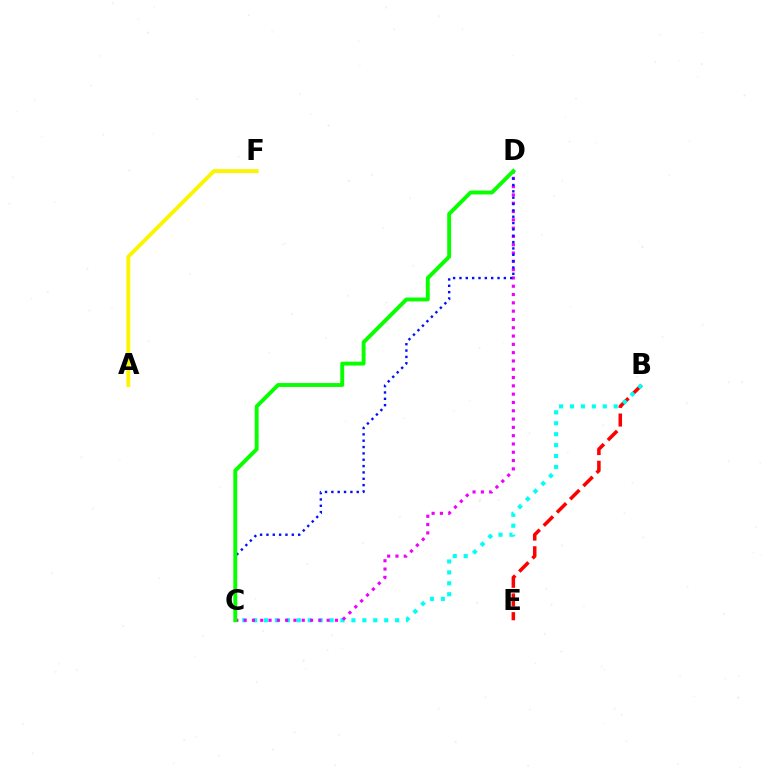{('B', 'E'): [{'color': '#ff0000', 'line_style': 'dashed', 'thickness': 2.54}], ('B', 'C'): [{'color': '#00fff6', 'line_style': 'dotted', 'thickness': 2.97}], ('C', 'D'): [{'color': '#ee00ff', 'line_style': 'dotted', 'thickness': 2.26}, {'color': '#0010ff', 'line_style': 'dotted', 'thickness': 1.72}, {'color': '#08ff00', 'line_style': 'solid', 'thickness': 2.81}], ('A', 'F'): [{'color': '#fcf500', 'line_style': 'solid', 'thickness': 2.81}]}